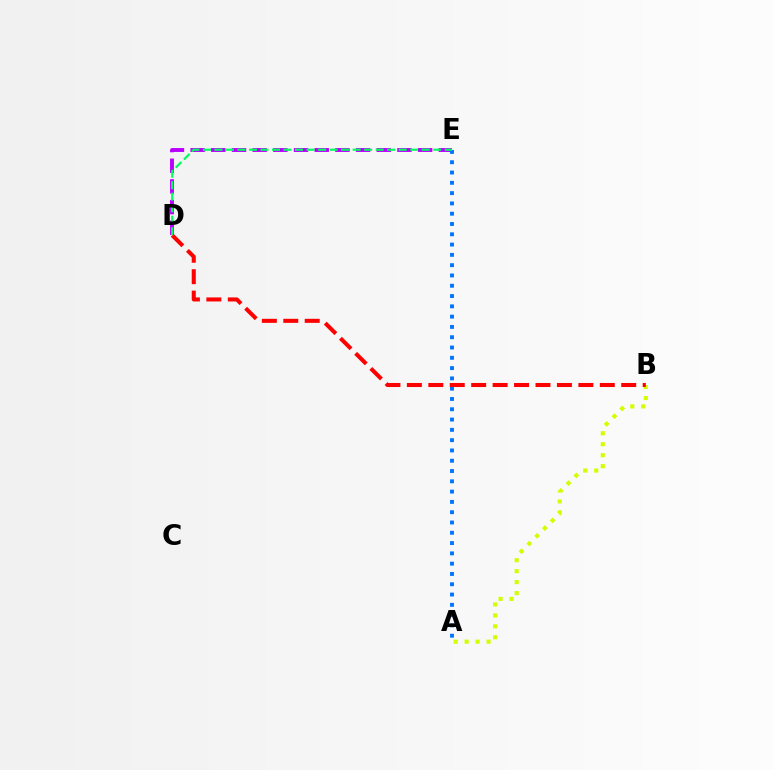{('A', 'B'): [{'color': '#d1ff00', 'line_style': 'dotted', 'thickness': 2.98}], ('D', 'E'): [{'color': '#b900ff', 'line_style': 'dashed', 'thickness': 2.81}, {'color': '#00ff5c', 'line_style': 'dashed', 'thickness': 1.56}], ('A', 'E'): [{'color': '#0074ff', 'line_style': 'dotted', 'thickness': 2.8}], ('B', 'D'): [{'color': '#ff0000', 'line_style': 'dashed', 'thickness': 2.91}]}